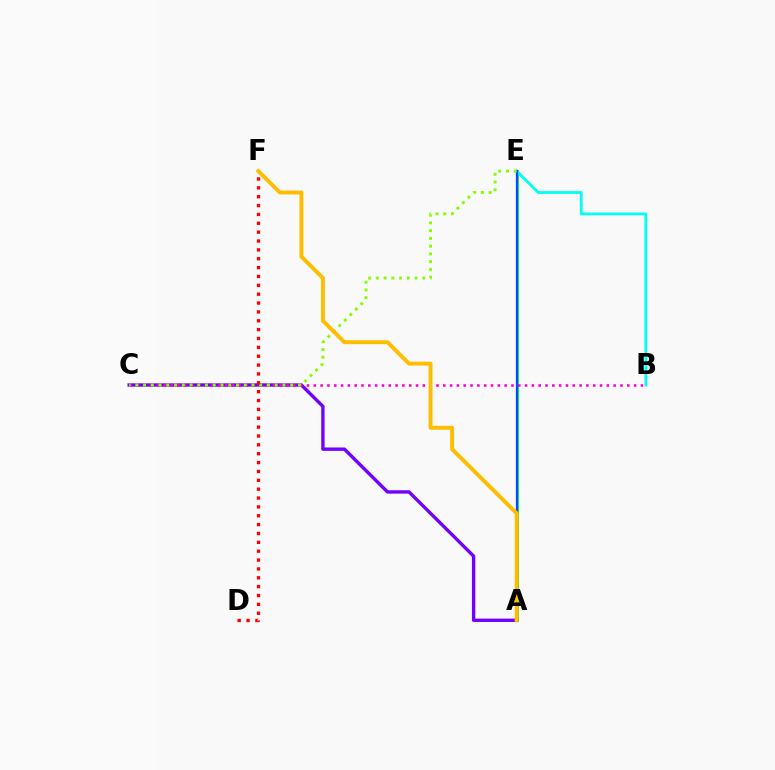{('A', 'E'): [{'color': '#00ff39', 'line_style': 'solid', 'thickness': 2.02}, {'color': '#004bff', 'line_style': 'solid', 'thickness': 1.62}], ('B', 'E'): [{'color': '#00fff6', 'line_style': 'solid', 'thickness': 2.02}], ('A', 'C'): [{'color': '#7200ff', 'line_style': 'solid', 'thickness': 2.42}], ('B', 'C'): [{'color': '#ff00cf', 'line_style': 'dotted', 'thickness': 1.85}], ('C', 'E'): [{'color': '#84ff00', 'line_style': 'dotted', 'thickness': 2.1}], ('D', 'F'): [{'color': '#ff0000', 'line_style': 'dotted', 'thickness': 2.41}], ('A', 'F'): [{'color': '#ffbd00', 'line_style': 'solid', 'thickness': 2.81}]}